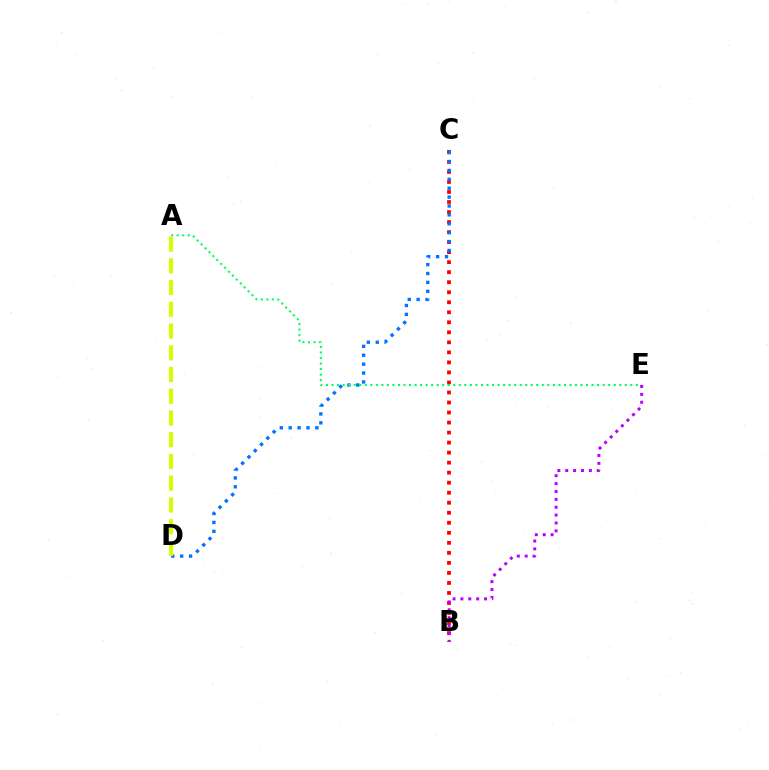{('B', 'C'): [{'color': '#ff0000', 'line_style': 'dotted', 'thickness': 2.72}], ('C', 'D'): [{'color': '#0074ff', 'line_style': 'dotted', 'thickness': 2.42}], ('A', 'E'): [{'color': '#00ff5c', 'line_style': 'dotted', 'thickness': 1.5}], ('A', 'D'): [{'color': '#d1ff00', 'line_style': 'dashed', 'thickness': 2.95}], ('B', 'E'): [{'color': '#b900ff', 'line_style': 'dotted', 'thickness': 2.14}]}